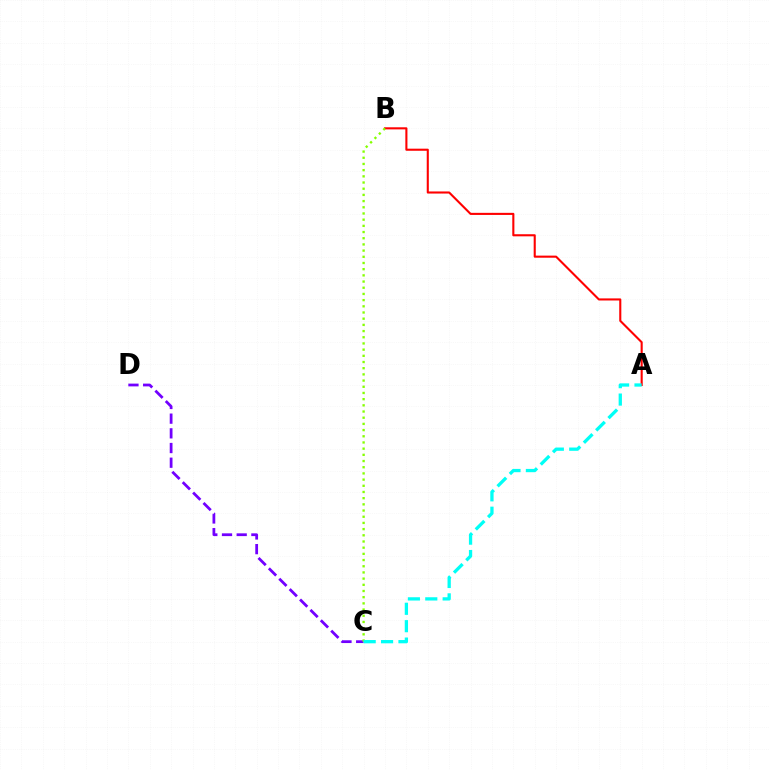{('C', 'D'): [{'color': '#7200ff', 'line_style': 'dashed', 'thickness': 2.0}], ('A', 'B'): [{'color': '#ff0000', 'line_style': 'solid', 'thickness': 1.51}], ('B', 'C'): [{'color': '#84ff00', 'line_style': 'dotted', 'thickness': 1.68}], ('A', 'C'): [{'color': '#00fff6', 'line_style': 'dashed', 'thickness': 2.36}]}